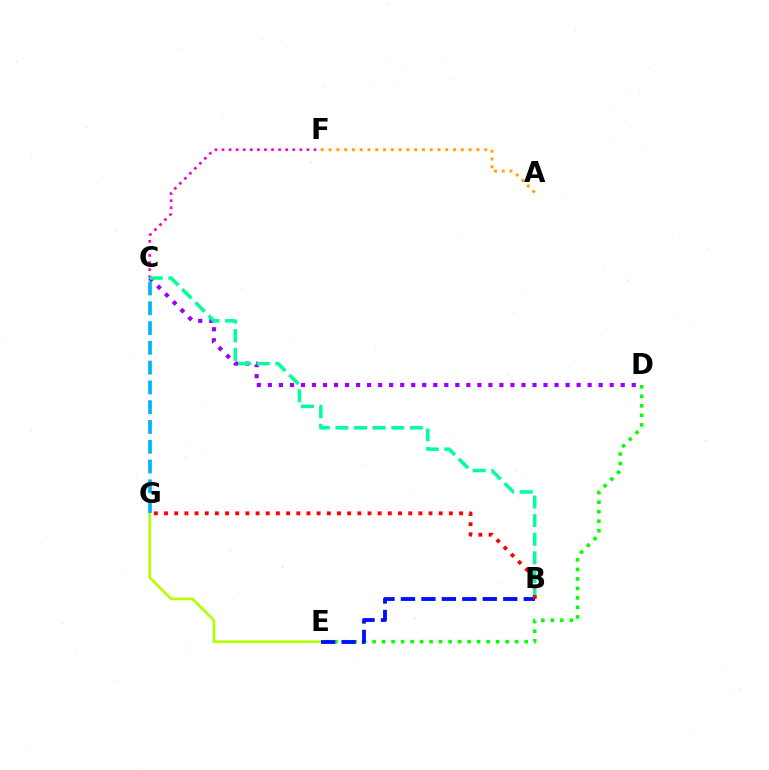{('E', 'G'): [{'color': '#b3ff00', 'line_style': 'solid', 'thickness': 1.92}], ('C', 'D'): [{'color': '#9b00ff', 'line_style': 'dotted', 'thickness': 3.0}], ('D', 'E'): [{'color': '#08ff00', 'line_style': 'dotted', 'thickness': 2.58}], ('C', 'F'): [{'color': '#ff00bd', 'line_style': 'dotted', 'thickness': 1.92}], ('A', 'F'): [{'color': '#ffa500', 'line_style': 'dotted', 'thickness': 2.11}], ('B', 'C'): [{'color': '#00ff9d', 'line_style': 'dashed', 'thickness': 2.53}], ('B', 'E'): [{'color': '#0010ff', 'line_style': 'dashed', 'thickness': 2.78}], ('B', 'G'): [{'color': '#ff0000', 'line_style': 'dotted', 'thickness': 2.76}], ('C', 'G'): [{'color': '#00b5ff', 'line_style': 'dashed', 'thickness': 2.69}]}